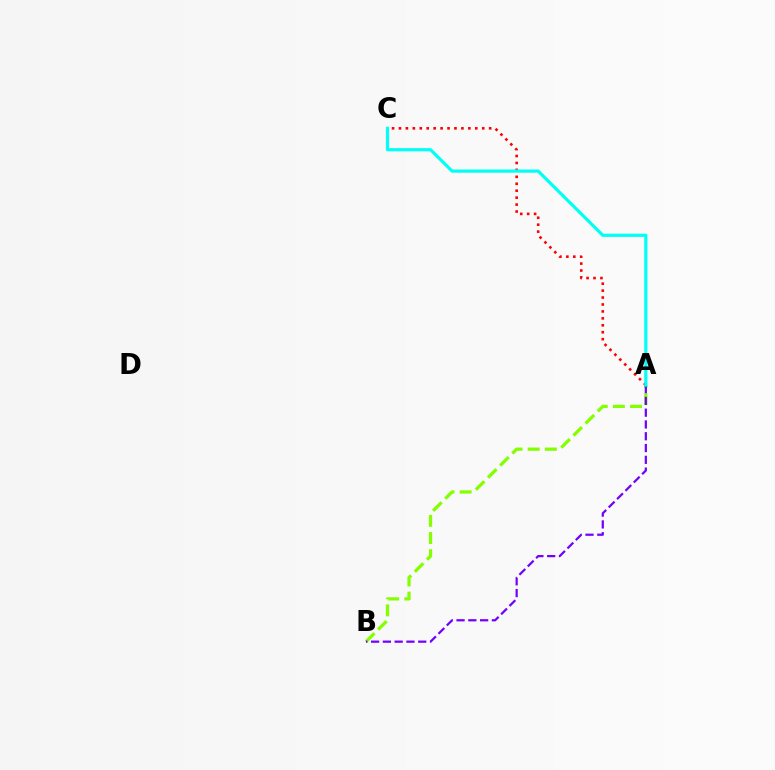{('A', 'C'): [{'color': '#ff0000', 'line_style': 'dotted', 'thickness': 1.88}, {'color': '#00fff6', 'line_style': 'solid', 'thickness': 2.3}], ('A', 'B'): [{'color': '#84ff00', 'line_style': 'dashed', 'thickness': 2.33}, {'color': '#7200ff', 'line_style': 'dashed', 'thickness': 1.6}]}